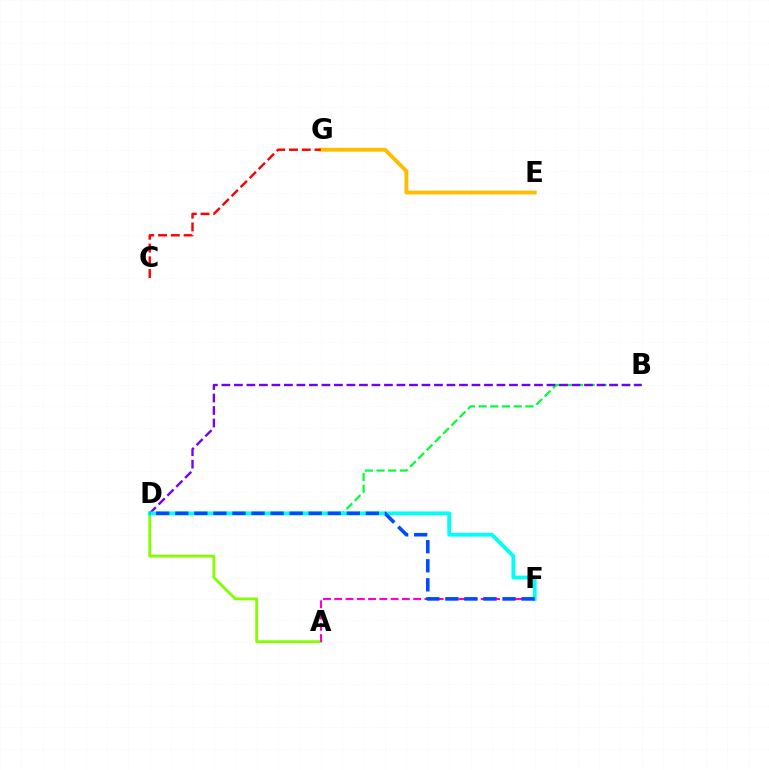{('B', 'D'): [{'color': '#00ff39', 'line_style': 'dashed', 'thickness': 1.59}, {'color': '#7200ff', 'line_style': 'dashed', 'thickness': 1.7}], ('A', 'D'): [{'color': '#84ff00', 'line_style': 'solid', 'thickness': 2.04}], ('E', 'G'): [{'color': '#ffbd00', 'line_style': 'solid', 'thickness': 2.78}], ('D', 'F'): [{'color': '#00fff6', 'line_style': 'solid', 'thickness': 2.74}, {'color': '#004bff', 'line_style': 'dashed', 'thickness': 2.59}], ('C', 'G'): [{'color': '#ff0000', 'line_style': 'dashed', 'thickness': 1.74}], ('A', 'F'): [{'color': '#ff00cf', 'line_style': 'dashed', 'thickness': 1.53}]}